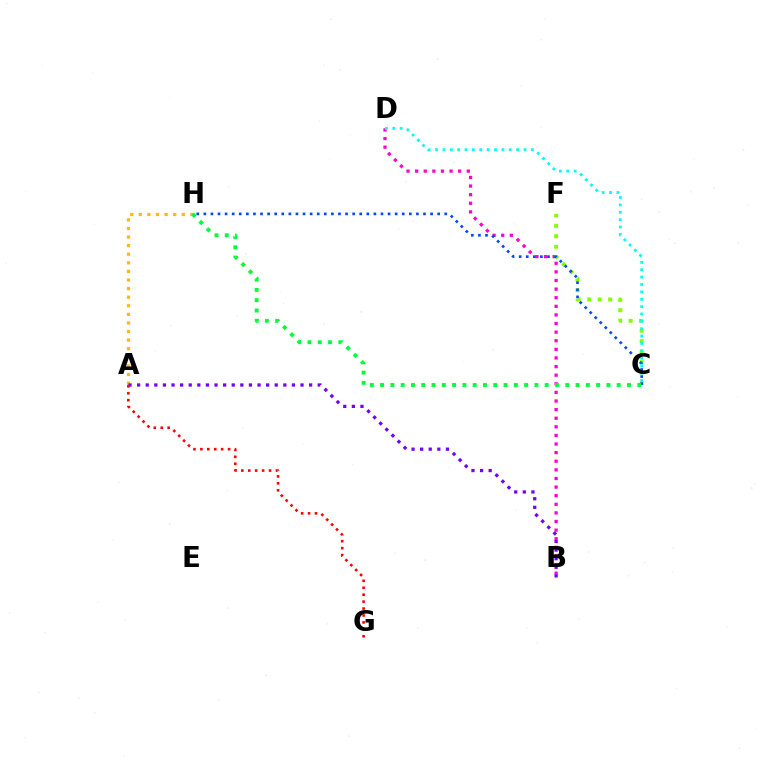{('B', 'D'): [{'color': '#ff00cf', 'line_style': 'dotted', 'thickness': 2.34}], ('A', 'H'): [{'color': '#ffbd00', 'line_style': 'dotted', 'thickness': 2.33}], ('A', 'B'): [{'color': '#7200ff', 'line_style': 'dotted', 'thickness': 2.34}], ('C', 'F'): [{'color': '#84ff00', 'line_style': 'dotted', 'thickness': 2.84}], ('C', 'D'): [{'color': '#00fff6', 'line_style': 'dotted', 'thickness': 2.0}], ('C', 'H'): [{'color': '#004bff', 'line_style': 'dotted', 'thickness': 1.93}, {'color': '#00ff39', 'line_style': 'dotted', 'thickness': 2.8}], ('A', 'G'): [{'color': '#ff0000', 'line_style': 'dotted', 'thickness': 1.88}]}